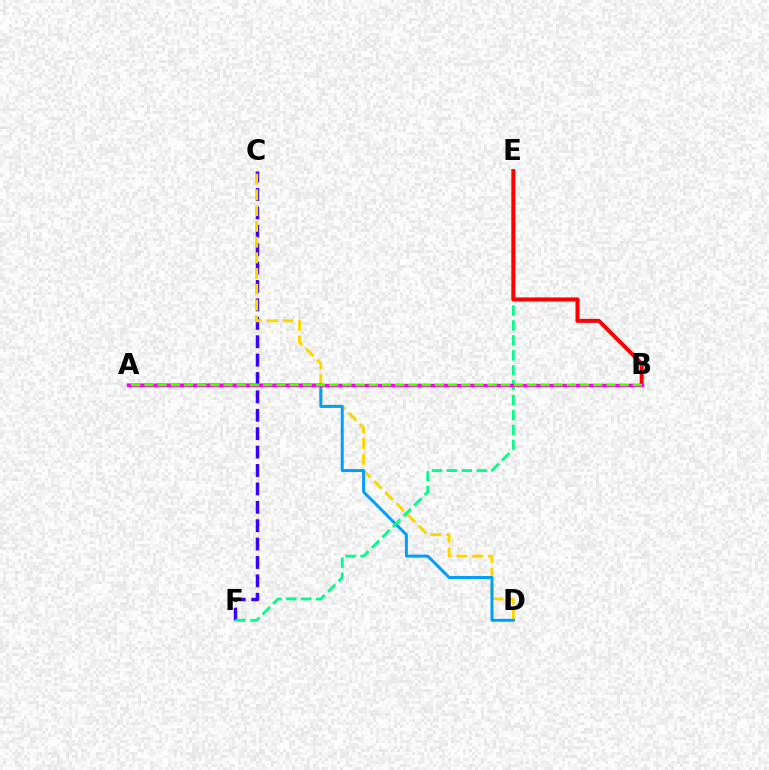{('C', 'F'): [{'color': '#3700ff', 'line_style': 'dashed', 'thickness': 2.5}], ('C', 'D'): [{'color': '#ffd500', 'line_style': 'dashed', 'thickness': 2.14}], ('A', 'D'): [{'color': '#009eff', 'line_style': 'solid', 'thickness': 2.14}], ('E', 'F'): [{'color': '#00ff86', 'line_style': 'dashed', 'thickness': 2.03}], ('B', 'E'): [{'color': '#ff0000', 'line_style': 'solid', 'thickness': 2.88}], ('A', 'B'): [{'color': '#ff00ed', 'line_style': 'solid', 'thickness': 2.48}, {'color': '#4fff00', 'line_style': 'dashed', 'thickness': 1.79}]}